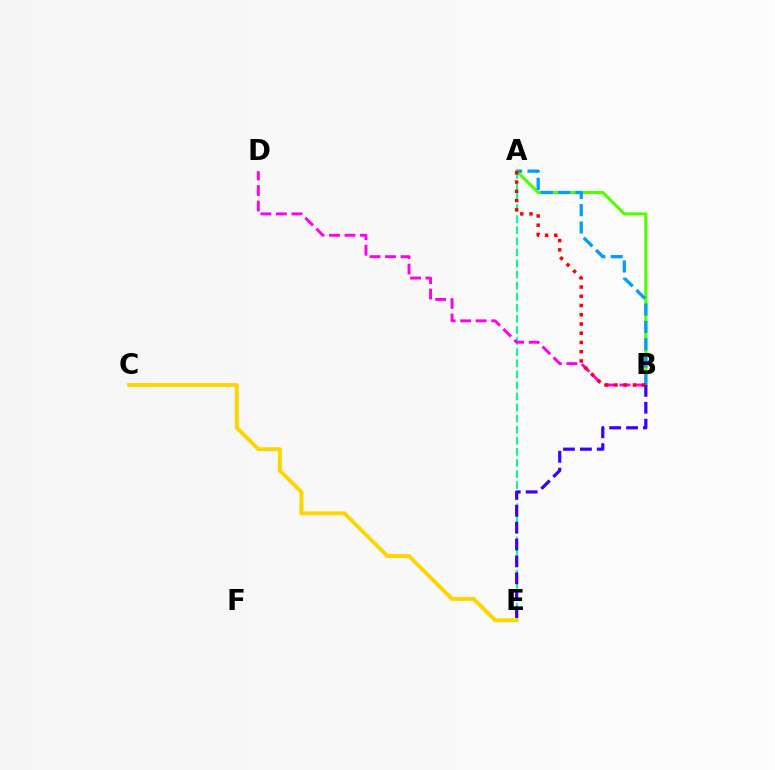{('A', 'E'): [{'color': '#00ff86', 'line_style': 'dashed', 'thickness': 1.51}], ('C', 'E'): [{'color': '#ffd500', 'line_style': 'solid', 'thickness': 2.82}], ('B', 'D'): [{'color': '#ff00ed', 'line_style': 'dashed', 'thickness': 2.1}], ('A', 'B'): [{'color': '#4fff00', 'line_style': 'solid', 'thickness': 2.22}, {'color': '#009eff', 'line_style': 'dashed', 'thickness': 2.36}, {'color': '#ff0000', 'line_style': 'dotted', 'thickness': 2.51}], ('B', 'E'): [{'color': '#3700ff', 'line_style': 'dashed', 'thickness': 2.29}]}